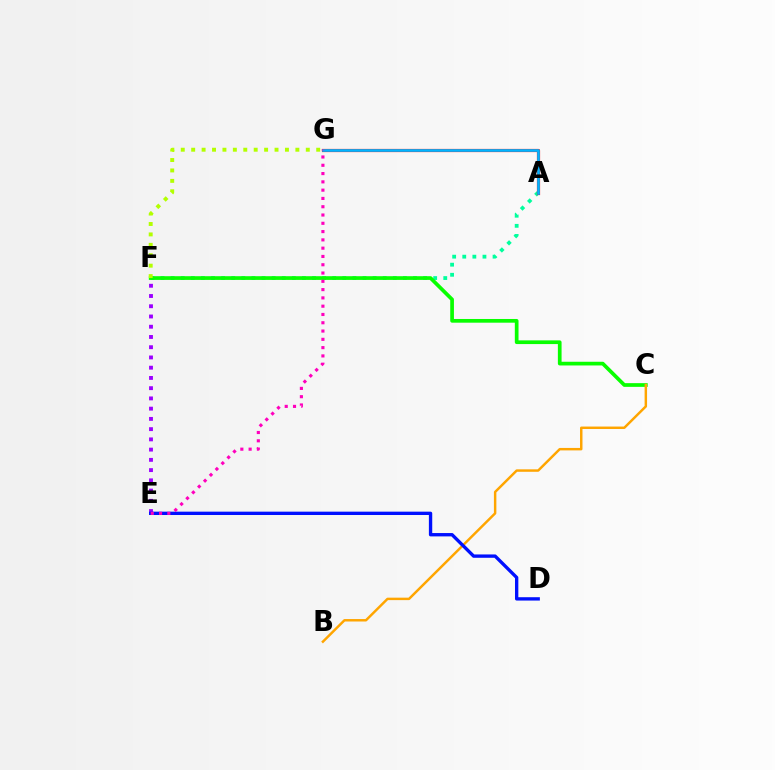{('A', 'F'): [{'color': '#00ff9d', 'line_style': 'dotted', 'thickness': 2.74}], ('C', 'F'): [{'color': '#08ff00', 'line_style': 'solid', 'thickness': 2.67}], ('B', 'C'): [{'color': '#ffa500', 'line_style': 'solid', 'thickness': 1.77}], ('E', 'F'): [{'color': '#9b00ff', 'line_style': 'dotted', 'thickness': 2.78}], ('A', 'G'): [{'color': '#ff0000', 'line_style': 'solid', 'thickness': 2.3}, {'color': '#00b5ff', 'line_style': 'solid', 'thickness': 1.93}], ('D', 'E'): [{'color': '#0010ff', 'line_style': 'solid', 'thickness': 2.41}], ('E', 'G'): [{'color': '#ff00bd', 'line_style': 'dotted', 'thickness': 2.25}], ('F', 'G'): [{'color': '#b3ff00', 'line_style': 'dotted', 'thickness': 2.83}]}